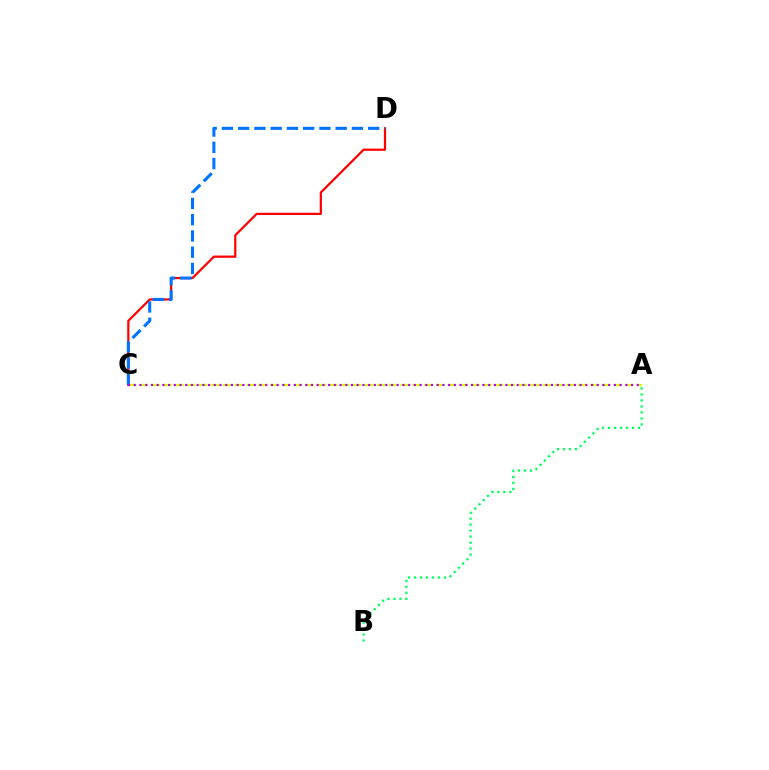{('C', 'D'): [{'color': '#ff0000', 'line_style': 'solid', 'thickness': 1.6}, {'color': '#0074ff', 'line_style': 'dashed', 'thickness': 2.21}], ('A', 'C'): [{'color': '#d1ff00', 'line_style': 'dashed', 'thickness': 1.61}, {'color': '#b900ff', 'line_style': 'dotted', 'thickness': 1.55}], ('A', 'B'): [{'color': '#00ff5c', 'line_style': 'dotted', 'thickness': 1.63}]}